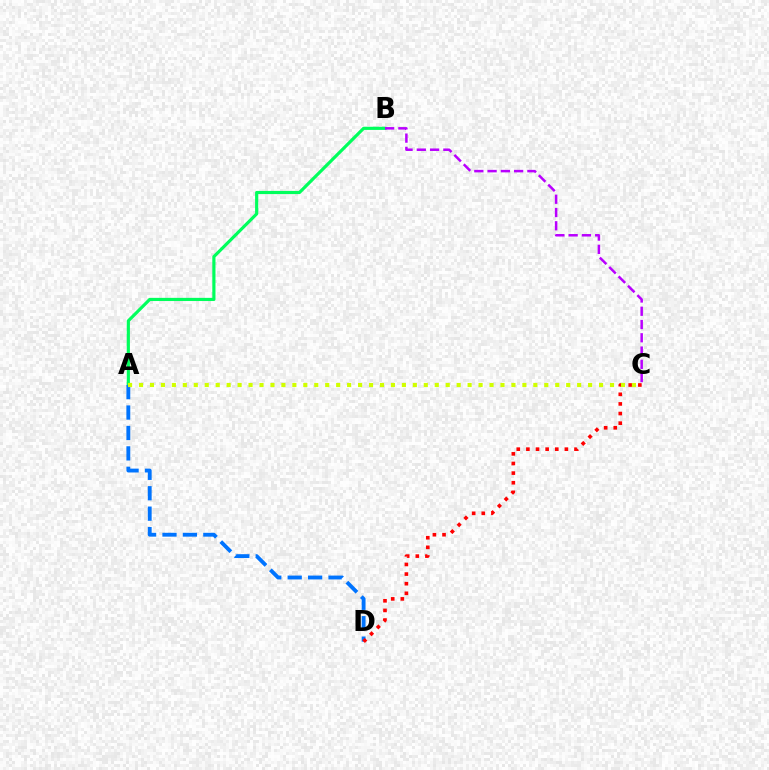{('A', 'B'): [{'color': '#00ff5c', 'line_style': 'solid', 'thickness': 2.28}], ('B', 'C'): [{'color': '#b900ff', 'line_style': 'dashed', 'thickness': 1.8}], ('A', 'D'): [{'color': '#0074ff', 'line_style': 'dashed', 'thickness': 2.77}], ('C', 'D'): [{'color': '#ff0000', 'line_style': 'dotted', 'thickness': 2.61}], ('A', 'C'): [{'color': '#d1ff00', 'line_style': 'dotted', 'thickness': 2.98}]}